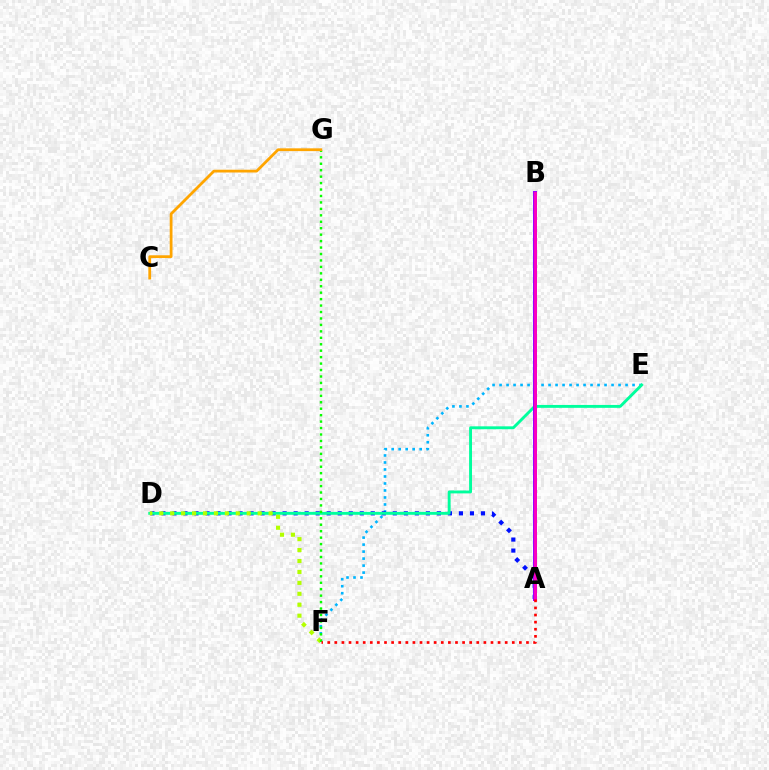{('E', 'F'): [{'color': '#00b5ff', 'line_style': 'dotted', 'thickness': 1.9}], ('A', 'D'): [{'color': '#0010ff', 'line_style': 'dotted', 'thickness': 2.99}], ('D', 'E'): [{'color': '#00ff9d', 'line_style': 'solid', 'thickness': 2.09}], ('A', 'B'): [{'color': '#9b00ff', 'line_style': 'solid', 'thickness': 2.87}, {'color': '#ff00bd', 'line_style': 'solid', 'thickness': 2.03}], ('D', 'F'): [{'color': '#b3ff00', 'line_style': 'dotted', 'thickness': 2.97}], ('F', 'G'): [{'color': '#08ff00', 'line_style': 'dotted', 'thickness': 1.75}], ('C', 'G'): [{'color': '#ffa500', 'line_style': 'solid', 'thickness': 2.0}], ('A', 'F'): [{'color': '#ff0000', 'line_style': 'dotted', 'thickness': 1.93}]}